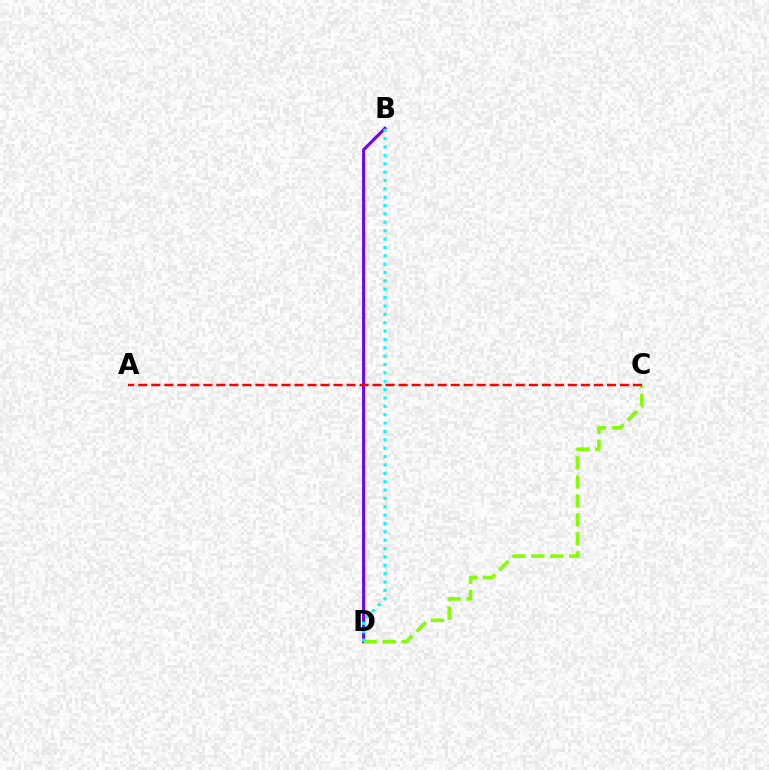{('B', 'D'): [{'color': '#7200ff', 'line_style': 'solid', 'thickness': 2.23}, {'color': '#00fff6', 'line_style': 'dotted', 'thickness': 2.27}], ('C', 'D'): [{'color': '#84ff00', 'line_style': 'dashed', 'thickness': 2.58}], ('A', 'C'): [{'color': '#ff0000', 'line_style': 'dashed', 'thickness': 1.77}]}